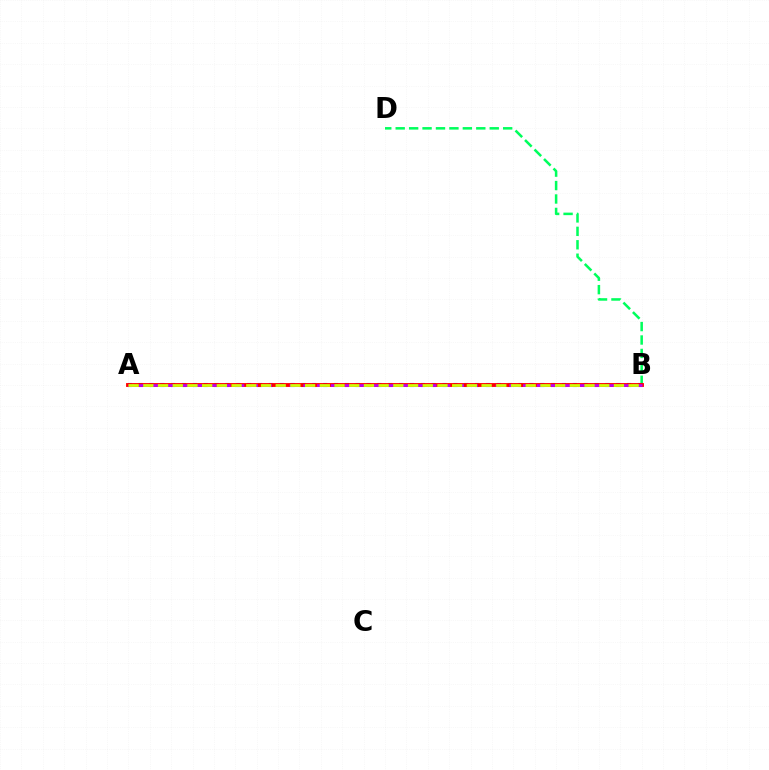{('B', 'D'): [{'color': '#00ff5c', 'line_style': 'dashed', 'thickness': 1.83}], ('A', 'B'): [{'color': '#0074ff', 'line_style': 'dotted', 'thickness': 2.95}, {'color': '#ff0000', 'line_style': 'solid', 'thickness': 2.78}, {'color': '#b900ff', 'line_style': 'dashed', 'thickness': 1.87}, {'color': '#d1ff00', 'line_style': 'dashed', 'thickness': 2.0}]}